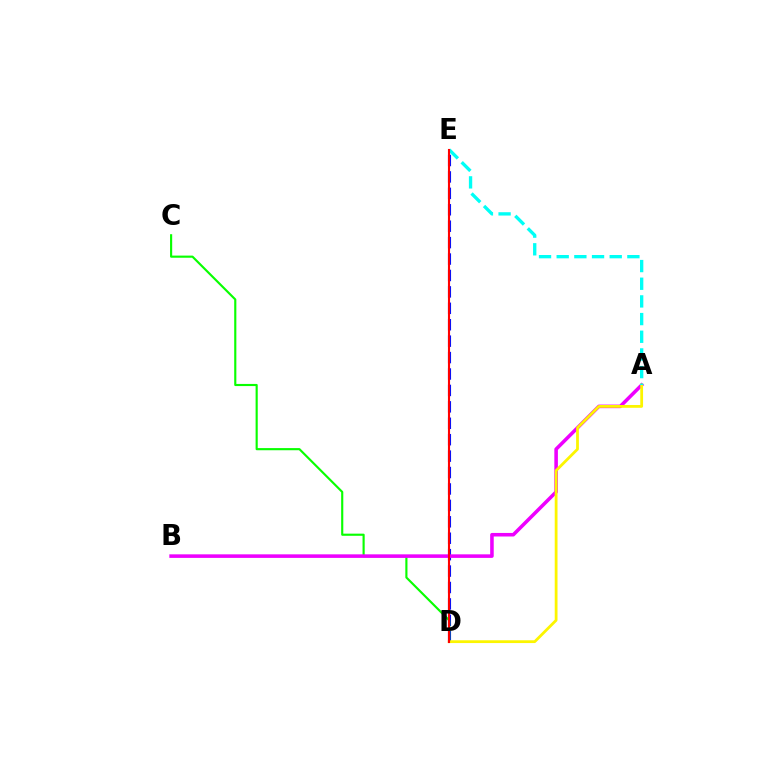{('D', 'E'): [{'color': '#0010ff', 'line_style': 'dashed', 'thickness': 2.23}, {'color': '#ff0000', 'line_style': 'solid', 'thickness': 1.52}], ('C', 'D'): [{'color': '#08ff00', 'line_style': 'solid', 'thickness': 1.54}], ('A', 'B'): [{'color': '#ee00ff', 'line_style': 'solid', 'thickness': 2.56}], ('A', 'D'): [{'color': '#fcf500', 'line_style': 'solid', 'thickness': 2.0}], ('A', 'E'): [{'color': '#00fff6', 'line_style': 'dashed', 'thickness': 2.4}]}